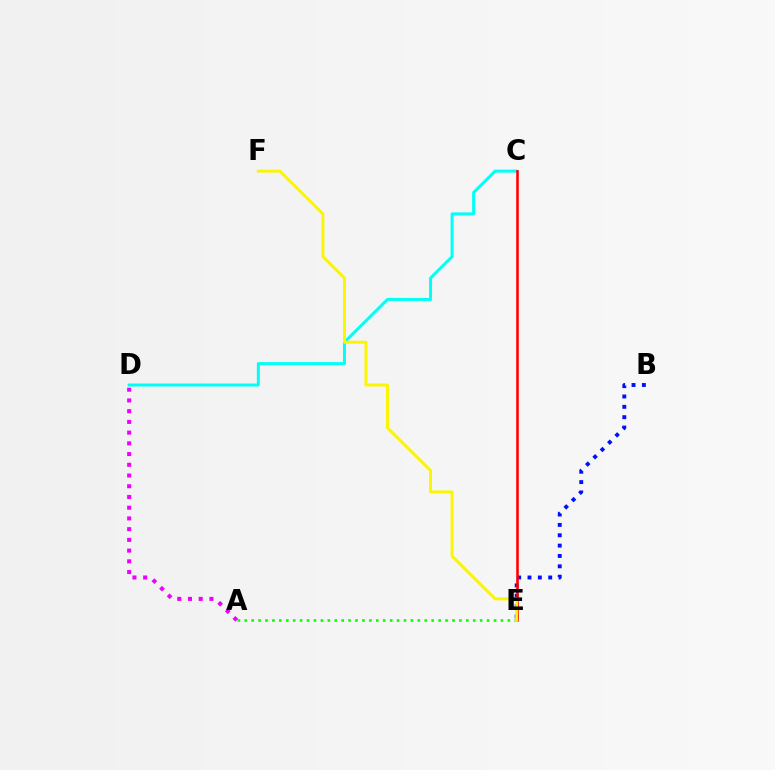{('C', 'D'): [{'color': '#00fff6', 'line_style': 'solid', 'thickness': 2.16}], ('B', 'E'): [{'color': '#0010ff', 'line_style': 'dotted', 'thickness': 2.81}], ('C', 'E'): [{'color': '#ff0000', 'line_style': 'solid', 'thickness': 1.86}], ('A', 'E'): [{'color': '#08ff00', 'line_style': 'dotted', 'thickness': 1.88}], ('A', 'D'): [{'color': '#ee00ff', 'line_style': 'dotted', 'thickness': 2.91}], ('E', 'F'): [{'color': '#fcf500', 'line_style': 'solid', 'thickness': 2.13}]}